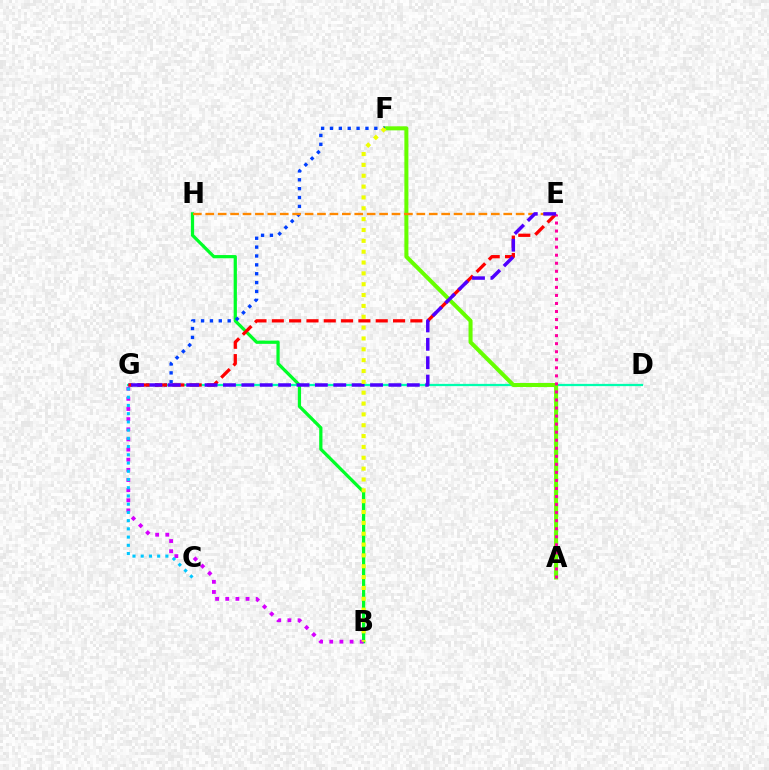{('D', 'G'): [{'color': '#00ffaf', 'line_style': 'solid', 'thickness': 1.62}], ('A', 'F'): [{'color': '#66ff00', 'line_style': 'solid', 'thickness': 2.91}], ('B', 'H'): [{'color': '#00ff27', 'line_style': 'solid', 'thickness': 2.33}], ('F', 'G'): [{'color': '#003fff', 'line_style': 'dotted', 'thickness': 2.41}], ('E', 'G'): [{'color': '#ff0000', 'line_style': 'dashed', 'thickness': 2.35}, {'color': '#4f00ff', 'line_style': 'dashed', 'thickness': 2.5}], ('A', 'E'): [{'color': '#ff00a0', 'line_style': 'dotted', 'thickness': 2.19}], ('B', 'G'): [{'color': '#d600ff', 'line_style': 'dotted', 'thickness': 2.76}], ('E', 'H'): [{'color': '#ff8800', 'line_style': 'dashed', 'thickness': 1.69}], ('B', 'F'): [{'color': '#eeff00', 'line_style': 'dotted', 'thickness': 2.95}], ('C', 'G'): [{'color': '#00c7ff', 'line_style': 'dotted', 'thickness': 2.24}]}